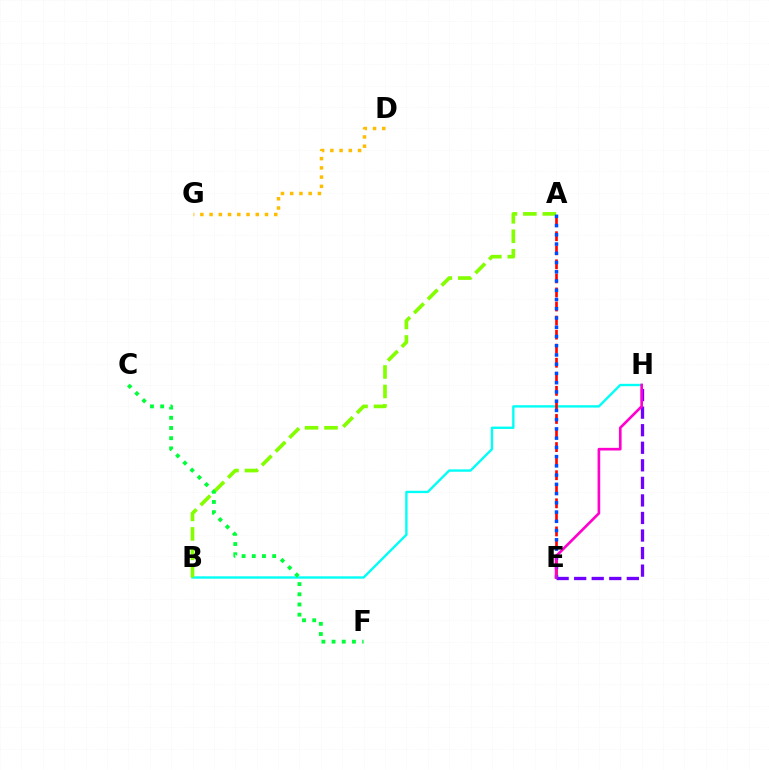{('B', 'H'): [{'color': '#00fff6', 'line_style': 'solid', 'thickness': 1.7}], ('D', 'G'): [{'color': '#ffbd00', 'line_style': 'dotted', 'thickness': 2.51}], ('A', 'B'): [{'color': '#84ff00', 'line_style': 'dashed', 'thickness': 2.64}], ('E', 'H'): [{'color': '#7200ff', 'line_style': 'dashed', 'thickness': 2.38}, {'color': '#ff00cf', 'line_style': 'solid', 'thickness': 1.91}], ('A', 'E'): [{'color': '#ff0000', 'line_style': 'dashed', 'thickness': 1.91}, {'color': '#004bff', 'line_style': 'dotted', 'thickness': 2.51}], ('C', 'F'): [{'color': '#00ff39', 'line_style': 'dotted', 'thickness': 2.77}]}